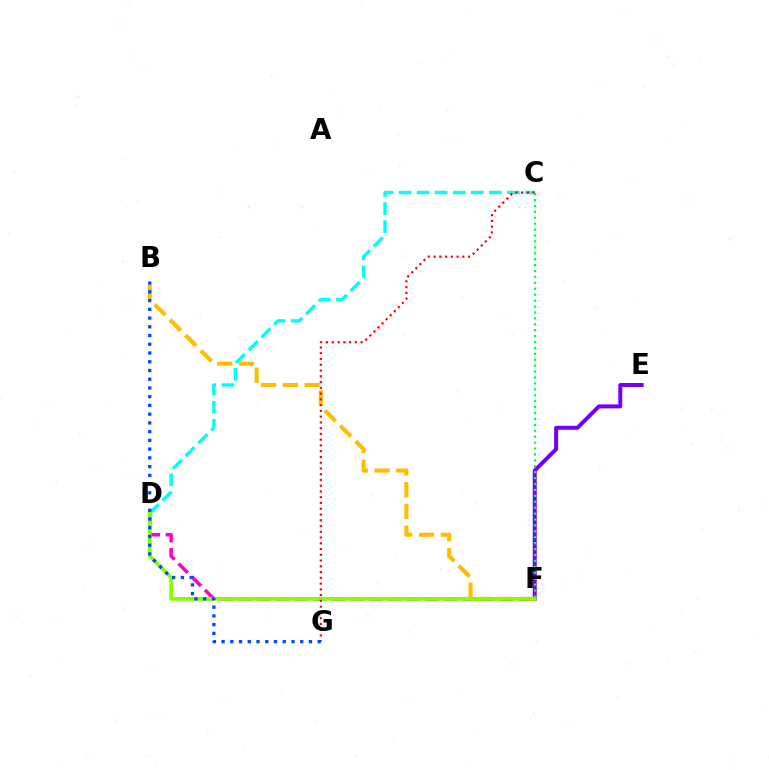{('E', 'F'): [{'color': '#7200ff', 'line_style': 'solid', 'thickness': 2.86}], ('B', 'F'): [{'color': '#ffbd00', 'line_style': 'dashed', 'thickness': 2.95}], ('D', 'F'): [{'color': '#ff00cf', 'line_style': 'dashed', 'thickness': 2.54}, {'color': '#84ff00', 'line_style': 'solid', 'thickness': 2.67}], ('C', 'D'): [{'color': '#00fff6', 'line_style': 'dashed', 'thickness': 2.45}], ('C', 'G'): [{'color': '#ff0000', 'line_style': 'dotted', 'thickness': 1.56}], ('B', 'G'): [{'color': '#004bff', 'line_style': 'dotted', 'thickness': 2.37}], ('C', 'F'): [{'color': '#00ff39', 'line_style': 'dotted', 'thickness': 1.61}]}